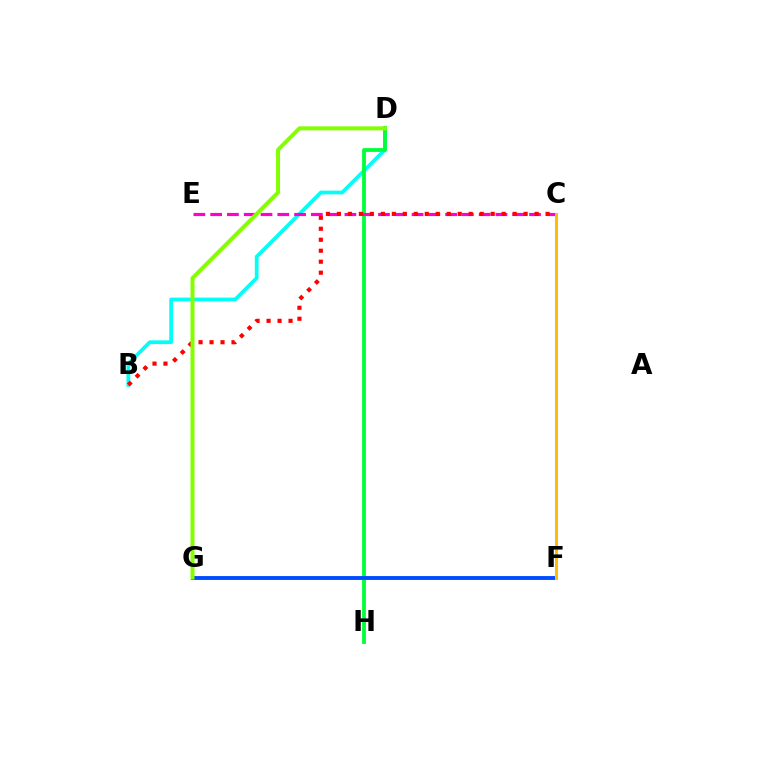{('B', 'D'): [{'color': '#00fff6', 'line_style': 'solid', 'thickness': 2.68}], ('D', 'H'): [{'color': '#00ff39', 'line_style': 'solid', 'thickness': 2.74}], ('C', 'F'): [{'color': '#7200ff', 'line_style': 'solid', 'thickness': 2.17}, {'color': '#ffbd00', 'line_style': 'solid', 'thickness': 2.15}], ('F', 'G'): [{'color': '#004bff', 'line_style': 'solid', 'thickness': 2.79}], ('C', 'E'): [{'color': '#ff00cf', 'line_style': 'dashed', 'thickness': 2.28}], ('B', 'C'): [{'color': '#ff0000', 'line_style': 'dotted', 'thickness': 2.98}], ('D', 'G'): [{'color': '#84ff00', 'line_style': 'solid', 'thickness': 2.87}]}